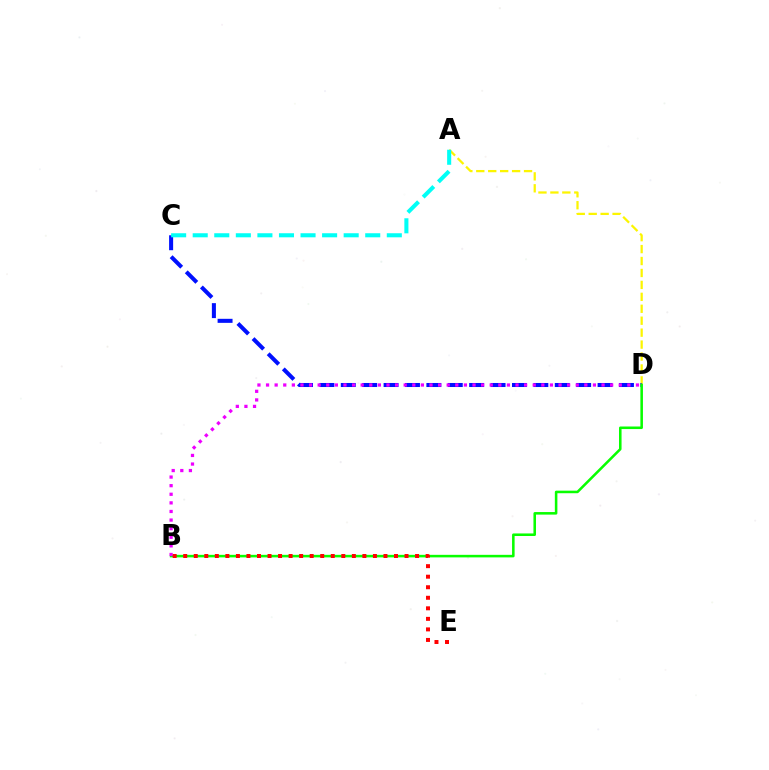{('A', 'D'): [{'color': '#fcf500', 'line_style': 'dashed', 'thickness': 1.62}], ('C', 'D'): [{'color': '#0010ff', 'line_style': 'dashed', 'thickness': 2.91}], ('B', 'D'): [{'color': '#08ff00', 'line_style': 'solid', 'thickness': 1.84}, {'color': '#ee00ff', 'line_style': 'dotted', 'thickness': 2.34}], ('B', 'E'): [{'color': '#ff0000', 'line_style': 'dotted', 'thickness': 2.86}], ('A', 'C'): [{'color': '#00fff6', 'line_style': 'dashed', 'thickness': 2.93}]}